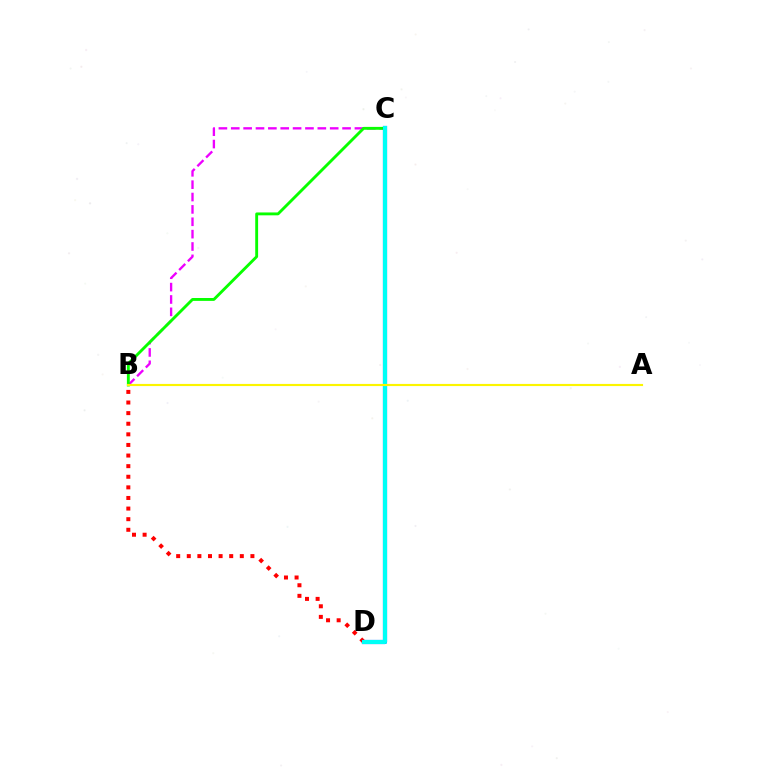{('B', 'C'): [{'color': '#ee00ff', 'line_style': 'dashed', 'thickness': 1.68}, {'color': '#08ff00', 'line_style': 'solid', 'thickness': 2.07}], ('B', 'D'): [{'color': '#ff0000', 'line_style': 'dotted', 'thickness': 2.88}], ('C', 'D'): [{'color': '#0010ff', 'line_style': 'solid', 'thickness': 2.98}, {'color': '#00fff6', 'line_style': 'solid', 'thickness': 2.96}], ('A', 'B'): [{'color': '#fcf500', 'line_style': 'solid', 'thickness': 1.54}]}